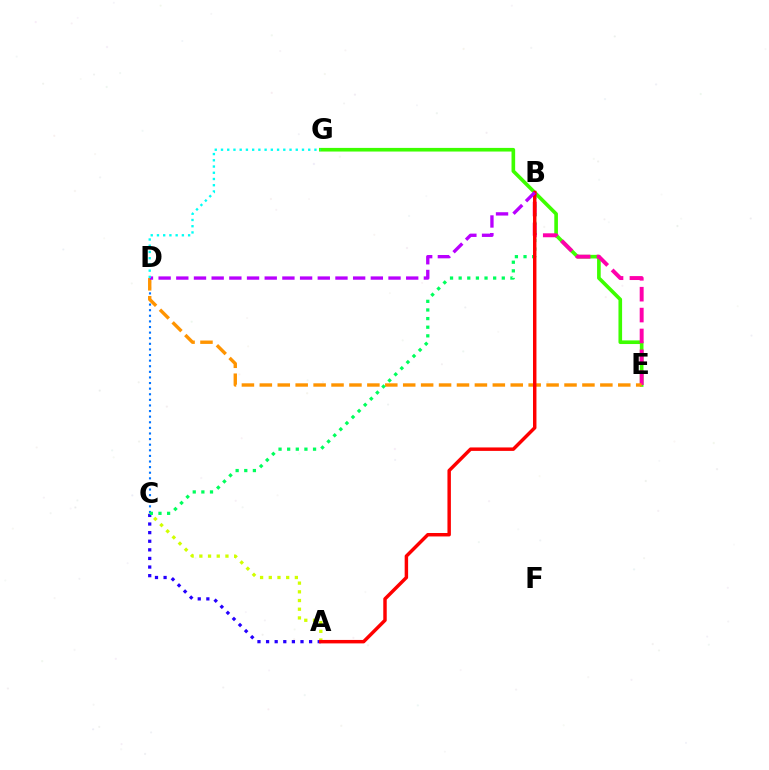{('E', 'G'): [{'color': '#3dff00', 'line_style': 'solid', 'thickness': 2.61}], ('A', 'C'): [{'color': '#d1ff00', 'line_style': 'dotted', 'thickness': 2.36}, {'color': '#2500ff', 'line_style': 'dotted', 'thickness': 2.34}], ('B', 'E'): [{'color': '#ff00ac', 'line_style': 'dashed', 'thickness': 2.84}], ('C', 'D'): [{'color': '#0074ff', 'line_style': 'dotted', 'thickness': 1.52}], ('D', 'E'): [{'color': '#ff9400', 'line_style': 'dashed', 'thickness': 2.43}], ('B', 'C'): [{'color': '#00ff5c', 'line_style': 'dotted', 'thickness': 2.34}], ('A', 'B'): [{'color': '#ff0000', 'line_style': 'solid', 'thickness': 2.49}], ('B', 'D'): [{'color': '#b900ff', 'line_style': 'dashed', 'thickness': 2.4}], ('D', 'G'): [{'color': '#00fff6', 'line_style': 'dotted', 'thickness': 1.69}]}